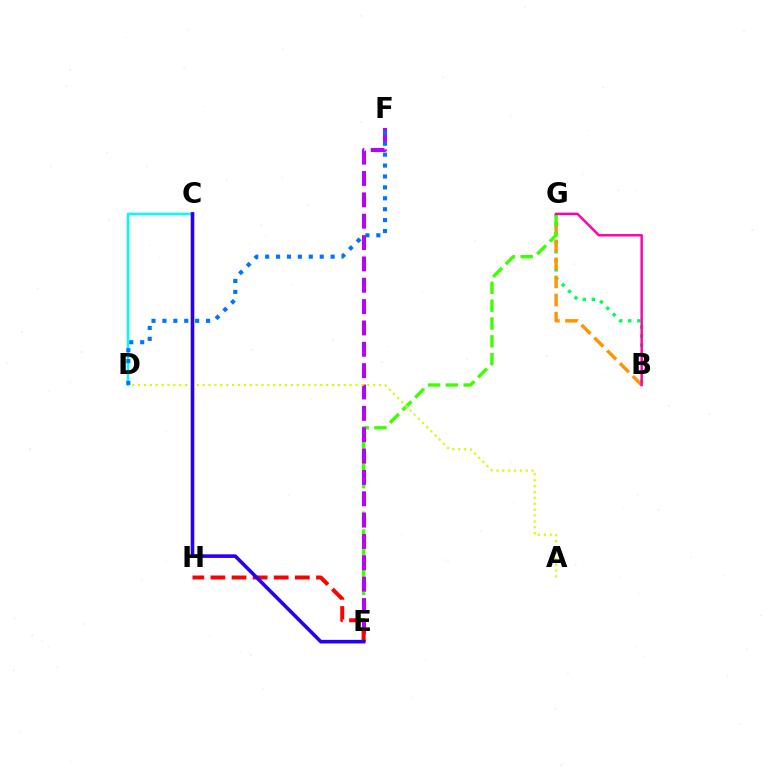{('B', 'G'): [{'color': '#00ff5c', 'line_style': 'dotted', 'thickness': 2.46}, {'color': '#ff9400', 'line_style': 'dashed', 'thickness': 2.46}, {'color': '#ff00ac', 'line_style': 'solid', 'thickness': 1.76}], ('C', 'D'): [{'color': '#00fff6', 'line_style': 'solid', 'thickness': 1.79}], ('E', 'G'): [{'color': '#3dff00', 'line_style': 'dashed', 'thickness': 2.42}], ('E', 'F'): [{'color': '#b900ff', 'line_style': 'dashed', 'thickness': 2.9}], ('D', 'F'): [{'color': '#0074ff', 'line_style': 'dotted', 'thickness': 2.96}], ('A', 'D'): [{'color': '#d1ff00', 'line_style': 'dotted', 'thickness': 1.6}], ('E', 'H'): [{'color': '#ff0000', 'line_style': 'dashed', 'thickness': 2.87}], ('C', 'E'): [{'color': '#2500ff', 'line_style': 'solid', 'thickness': 2.58}]}